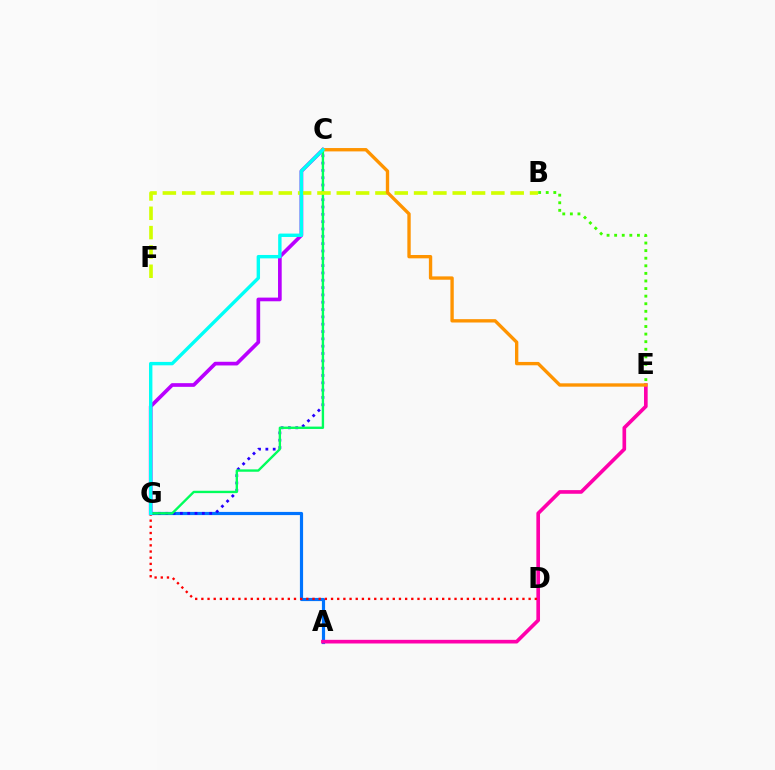{('C', 'G'): [{'color': '#b900ff', 'line_style': 'solid', 'thickness': 2.65}, {'color': '#2500ff', 'line_style': 'dotted', 'thickness': 1.99}, {'color': '#00ff5c', 'line_style': 'solid', 'thickness': 1.7}, {'color': '#00fff6', 'line_style': 'solid', 'thickness': 2.45}], ('A', 'G'): [{'color': '#0074ff', 'line_style': 'solid', 'thickness': 2.29}], ('A', 'E'): [{'color': '#ff00ac', 'line_style': 'solid', 'thickness': 2.63}], ('D', 'G'): [{'color': '#ff0000', 'line_style': 'dotted', 'thickness': 1.68}], ('B', 'E'): [{'color': '#3dff00', 'line_style': 'dotted', 'thickness': 2.06}], ('B', 'F'): [{'color': '#d1ff00', 'line_style': 'dashed', 'thickness': 2.63}], ('C', 'E'): [{'color': '#ff9400', 'line_style': 'solid', 'thickness': 2.41}]}